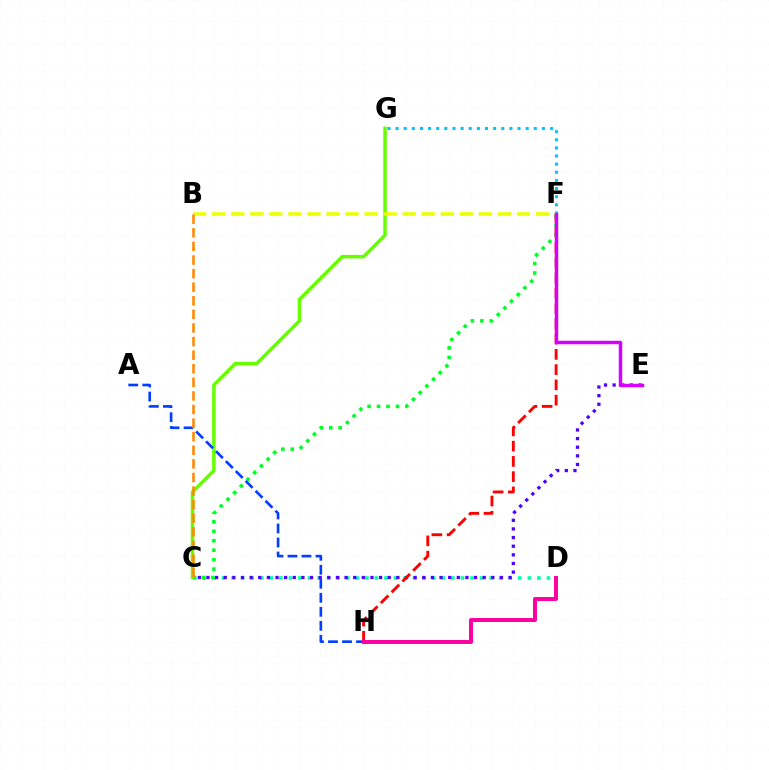{('C', 'D'): [{'color': '#00ffaf', 'line_style': 'dotted', 'thickness': 2.6}], ('C', 'F'): [{'color': '#00ff27', 'line_style': 'dotted', 'thickness': 2.57}], ('C', 'E'): [{'color': '#4f00ff', 'line_style': 'dotted', 'thickness': 2.35}], ('C', 'G'): [{'color': '#66ff00', 'line_style': 'solid', 'thickness': 2.51}], ('F', 'H'): [{'color': '#ff0000', 'line_style': 'dashed', 'thickness': 2.07}], ('A', 'H'): [{'color': '#003fff', 'line_style': 'dashed', 'thickness': 1.9}], ('F', 'G'): [{'color': '#00c7ff', 'line_style': 'dotted', 'thickness': 2.21}], ('B', 'F'): [{'color': '#eeff00', 'line_style': 'dashed', 'thickness': 2.59}], ('E', 'F'): [{'color': '#d600ff', 'line_style': 'solid', 'thickness': 2.5}], ('D', 'H'): [{'color': '#ff00a0', 'line_style': 'solid', 'thickness': 2.85}], ('B', 'C'): [{'color': '#ff8800', 'line_style': 'dashed', 'thickness': 1.85}]}